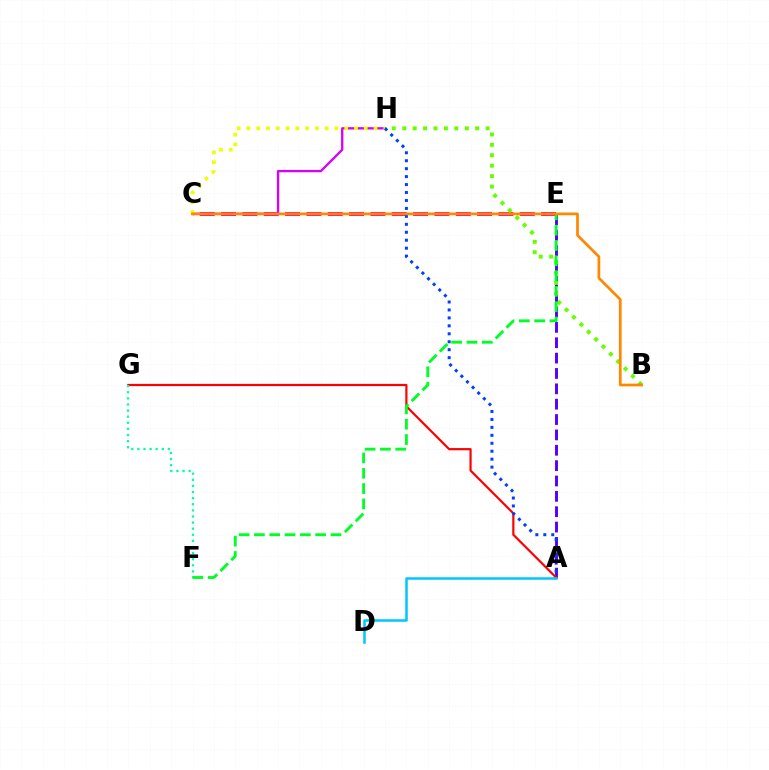{('A', 'E'): [{'color': '#4f00ff', 'line_style': 'dashed', 'thickness': 2.09}], ('A', 'G'): [{'color': '#ff0000', 'line_style': 'solid', 'thickness': 1.58}], ('A', 'D'): [{'color': '#00c7ff', 'line_style': 'solid', 'thickness': 1.81}], ('C', 'E'): [{'color': '#ff00a0', 'line_style': 'dashed', 'thickness': 2.9}], ('C', 'H'): [{'color': '#d600ff', 'line_style': 'solid', 'thickness': 1.68}, {'color': '#eeff00', 'line_style': 'dotted', 'thickness': 2.66}], ('B', 'H'): [{'color': '#66ff00', 'line_style': 'dotted', 'thickness': 2.83}], ('A', 'H'): [{'color': '#003fff', 'line_style': 'dotted', 'thickness': 2.16}], ('F', 'G'): [{'color': '#00ffaf', 'line_style': 'dotted', 'thickness': 1.66}], ('E', 'F'): [{'color': '#00ff27', 'line_style': 'dashed', 'thickness': 2.08}], ('B', 'C'): [{'color': '#ff8800', 'line_style': 'solid', 'thickness': 1.96}]}